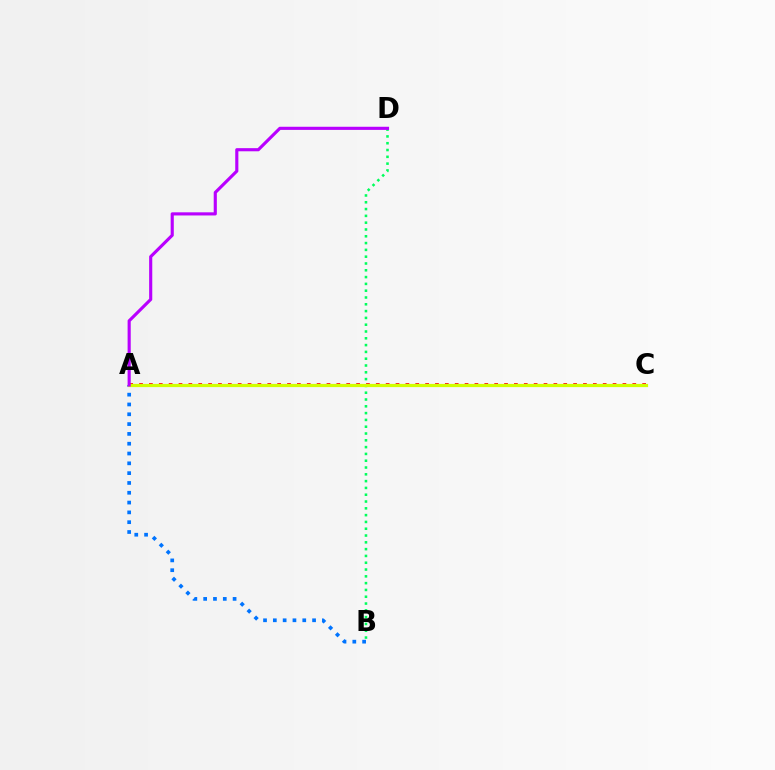{('A', 'B'): [{'color': '#0074ff', 'line_style': 'dotted', 'thickness': 2.67}], ('B', 'D'): [{'color': '#00ff5c', 'line_style': 'dotted', 'thickness': 1.85}], ('A', 'C'): [{'color': '#ff0000', 'line_style': 'dotted', 'thickness': 2.68}, {'color': '#d1ff00', 'line_style': 'solid', 'thickness': 2.31}], ('A', 'D'): [{'color': '#b900ff', 'line_style': 'solid', 'thickness': 2.26}]}